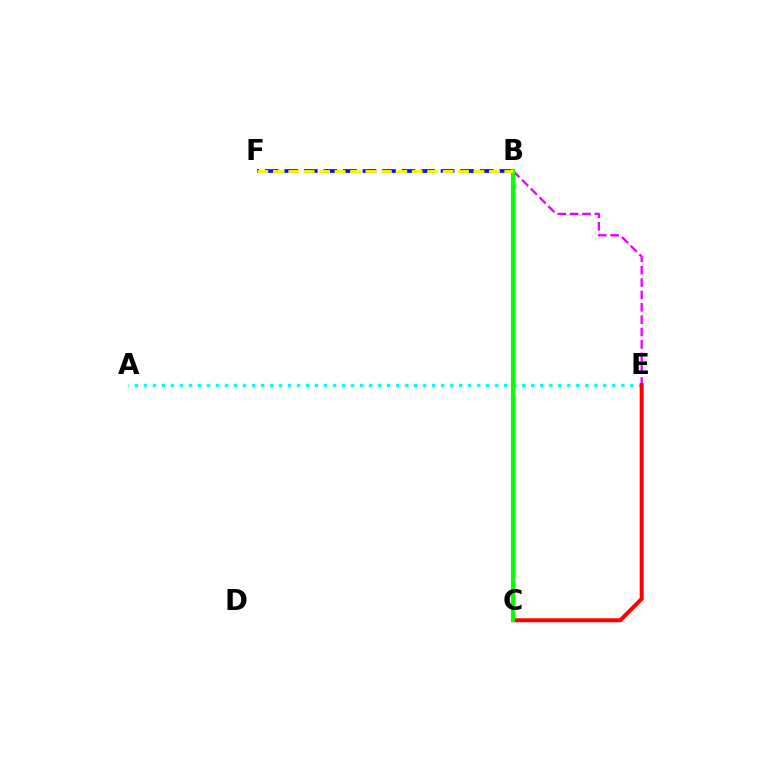{('B', 'E'): [{'color': '#ee00ff', 'line_style': 'dashed', 'thickness': 1.68}], ('A', 'E'): [{'color': '#00fff6', 'line_style': 'dotted', 'thickness': 2.45}], ('B', 'F'): [{'color': '#0010ff', 'line_style': 'dashed', 'thickness': 2.65}, {'color': '#fcf500', 'line_style': 'dashed', 'thickness': 2.1}], ('C', 'E'): [{'color': '#ff0000', 'line_style': 'solid', 'thickness': 2.85}], ('B', 'C'): [{'color': '#08ff00', 'line_style': 'solid', 'thickness': 2.98}]}